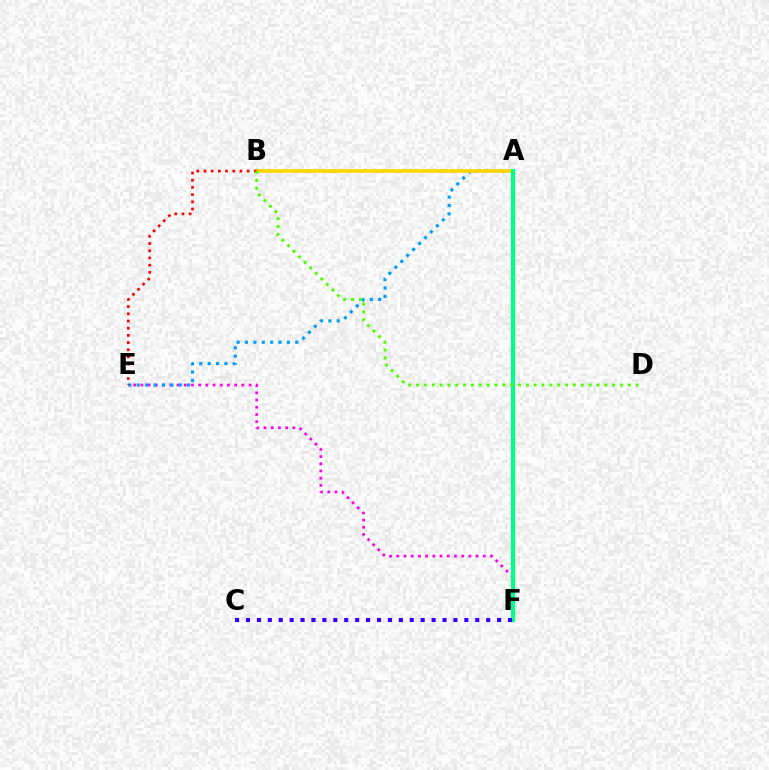{('E', 'F'): [{'color': '#ff00ed', 'line_style': 'dotted', 'thickness': 1.96}], ('A', 'E'): [{'color': '#009eff', 'line_style': 'dotted', 'thickness': 2.28}], ('A', 'B'): [{'color': '#ffd500', 'line_style': 'solid', 'thickness': 2.65}], ('B', 'E'): [{'color': '#ff0000', 'line_style': 'dotted', 'thickness': 1.95}], ('A', 'F'): [{'color': '#00ff86', 'line_style': 'solid', 'thickness': 2.98}], ('C', 'F'): [{'color': '#3700ff', 'line_style': 'dotted', 'thickness': 2.97}], ('B', 'D'): [{'color': '#4fff00', 'line_style': 'dotted', 'thickness': 2.13}]}